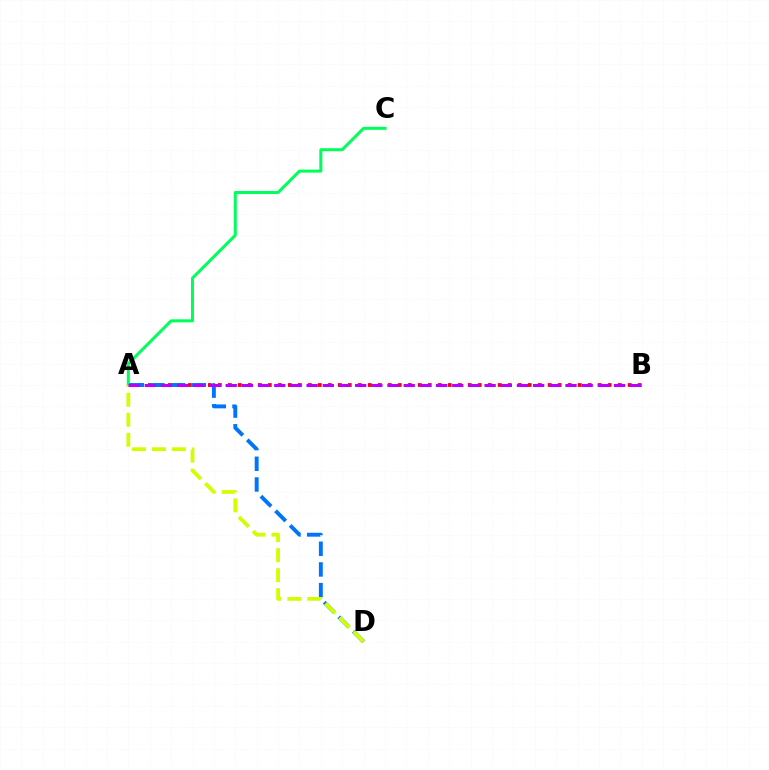{('A', 'B'): [{'color': '#ff0000', 'line_style': 'dotted', 'thickness': 2.72}, {'color': '#b900ff', 'line_style': 'dashed', 'thickness': 2.2}], ('A', 'C'): [{'color': '#00ff5c', 'line_style': 'solid', 'thickness': 2.17}], ('A', 'D'): [{'color': '#0074ff', 'line_style': 'dashed', 'thickness': 2.81}, {'color': '#d1ff00', 'line_style': 'dashed', 'thickness': 2.72}]}